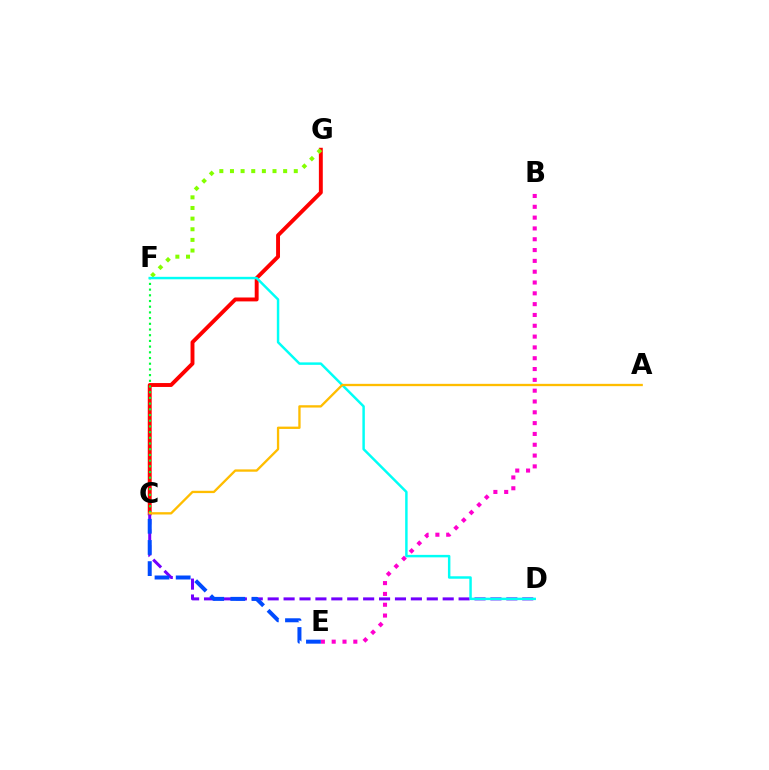{('C', 'G'): [{'color': '#ff0000', 'line_style': 'solid', 'thickness': 2.81}], ('B', 'E'): [{'color': '#ff00cf', 'line_style': 'dotted', 'thickness': 2.94}], ('C', 'D'): [{'color': '#7200ff', 'line_style': 'dashed', 'thickness': 2.16}], ('C', 'F'): [{'color': '#00ff39', 'line_style': 'dotted', 'thickness': 1.55}], ('F', 'G'): [{'color': '#84ff00', 'line_style': 'dotted', 'thickness': 2.89}], ('C', 'E'): [{'color': '#004bff', 'line_style': 'dashed', 'thickness': 2.88}], ('D', 'F'): [{'color': '#00fff6', 'line_style': 'solid', 'thickness': 1.78}], ('A', 'C'): [{'color': '#ffbd00', 'line_style': 'solid', 'thickness': 1.67}]}